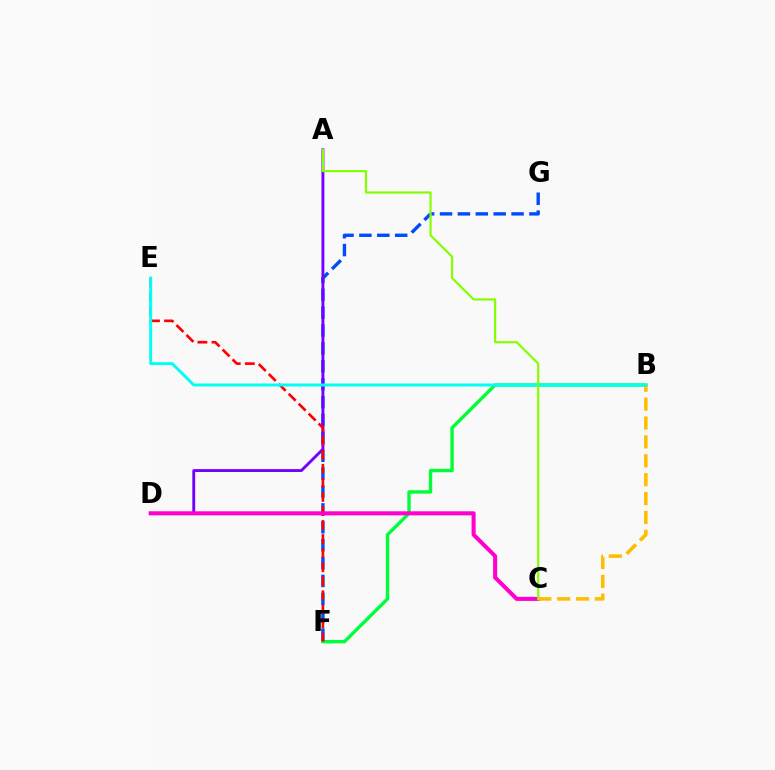{('B', 'F'): [{'color': '#00ff39', 'line_style': 'solid', 'thickness': 2.43}], ('F', 'G'): [{'color': '#004bff', 'line_style': 'dashed', 'thickness': 2.43}], ('A', 'D'): [{'color': '#7200ff', 'line_style': 'solid', 'thickness': 2.06}], ('E', 'F'): [{'color': '#ff0000', 'line_style': 'dashed', 'thickness': 1.91}], ('C', 'D'): [{'color': '#ff00cf', 'line_style': 'solid', 'thickness': 2.92}], ('B', 'C'): [{'color': '#ffbd00', 'line_style': 'dashed', 'thickness': 2.57}], ('B', 'E'): [{'color': '#00fff6', 'line_style': 'solid', 'thickness': 2.13}], ('A', 'C'): [{'color': '#84ff00', 'line_style': 'solid', 'thickness': 1.57}]}